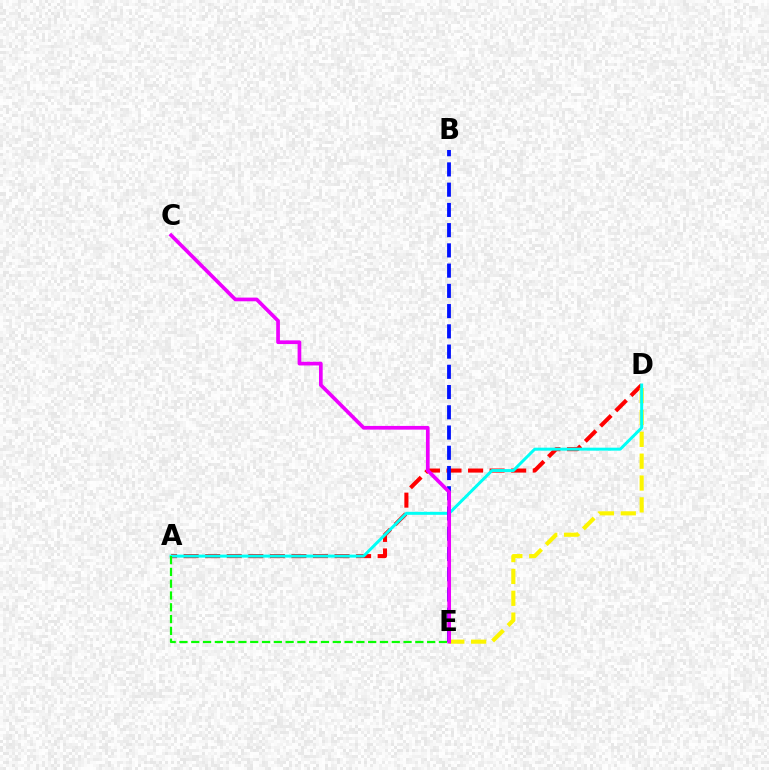{('A', 'D'): [{'color': '#ff0000', 'line_style': 'dashed', 'thickness': 2.93}, {'color': '#00fff6', 'line_style': 'solid', 'thickness': 2.14}], ('D', 'E'): [{'color': '#fcf500', 'line_style': 'dashed', 'thickness': 2.97}], ('A', 'E'): [{'color': '#08ff00', 'line_style': 'dashed', 'thickness': 1.6}], ('B', 'E'): [{'color': '#0010ff', 'line_style': 'dashed', 'thickness': 2.75}], ('C', 'E'): [{'color': '#ee00ff', 'line_style': 'solid', 'thickness': 2.66}]}